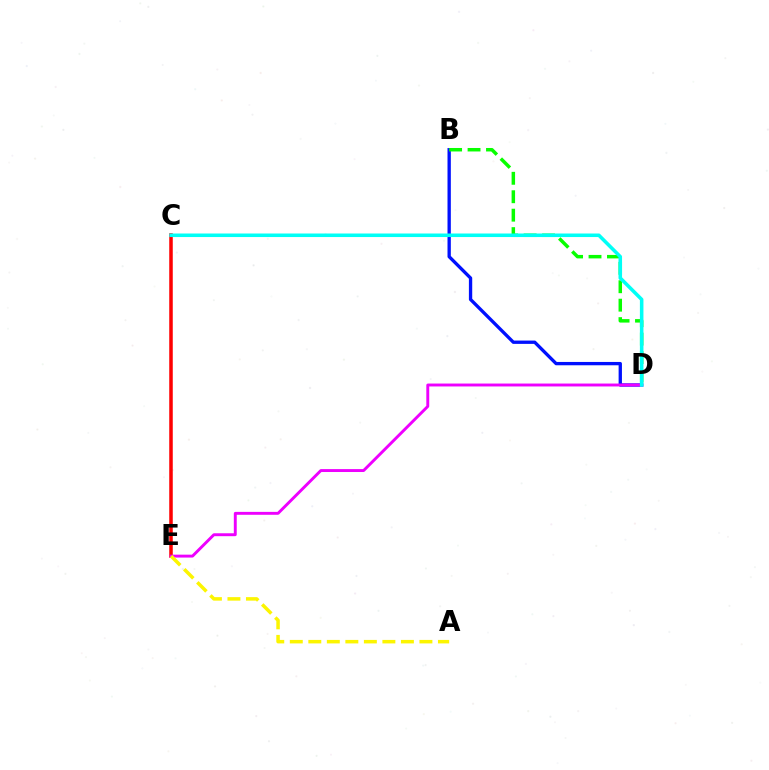{('B', 'D'): [{'color': '#0010ff', 'line_style': 'solid', 'thickness': 2.39}, {'color': '#08ff00', 'line_style': 'dashed', 'thickness': 2.51}], ('C', 'E'): [{'color': '#ff0000', 'line_style': 'solid', 'thickness': 2.54}], ('D', 'E'): [{'color': '#ee00ff', 'line_style': 'solid', 'thickness': 2.1}], ('A', 'E'): [{'color': '#fcf500', 'line_style': 'dashed', 'thickness': 2.52}], ('C', 'D'): [{'color': '#00fff6', 'line_style': 'solid', 'thickness': 2.56}]}